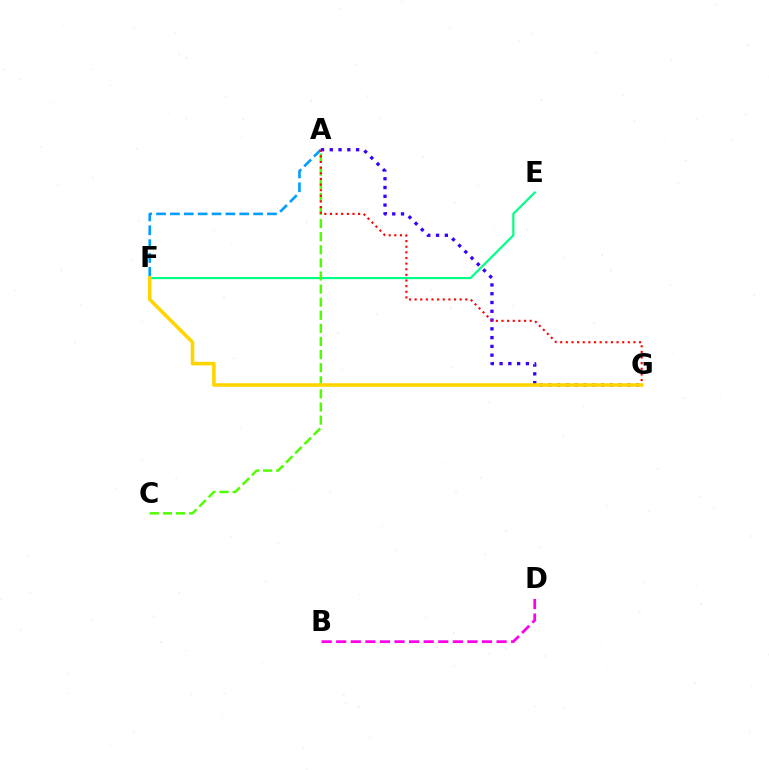{('E', 'F'): [{'color': '#00ff86', 'line_style': 'solid', 'thickness': 1.58}], ('A', 'G'): [{'color': '#3700ff', 'line_style': 'dotted', 'thickness': 2.39}, {'color': '#ff0000', 'line_style': 'dotted', 'thickness': 1.53}], ('A', 'C'): [{'color': '#4fff00', 'line_style': 'dashed', 'thickness': 1.78}], ('A', 'F'): [{'color': '#009eff', 'line_style': 'dashed', 'thickness': 1.88}], ('B', 'D'): [{'color': '#ff00ed', 'line_style': 'dashed', 'thickness': 1.98}], ('F', 'G'): [{'color': '#ffd500', 'line_style': 'solid', 'thickness': 2.58}]}